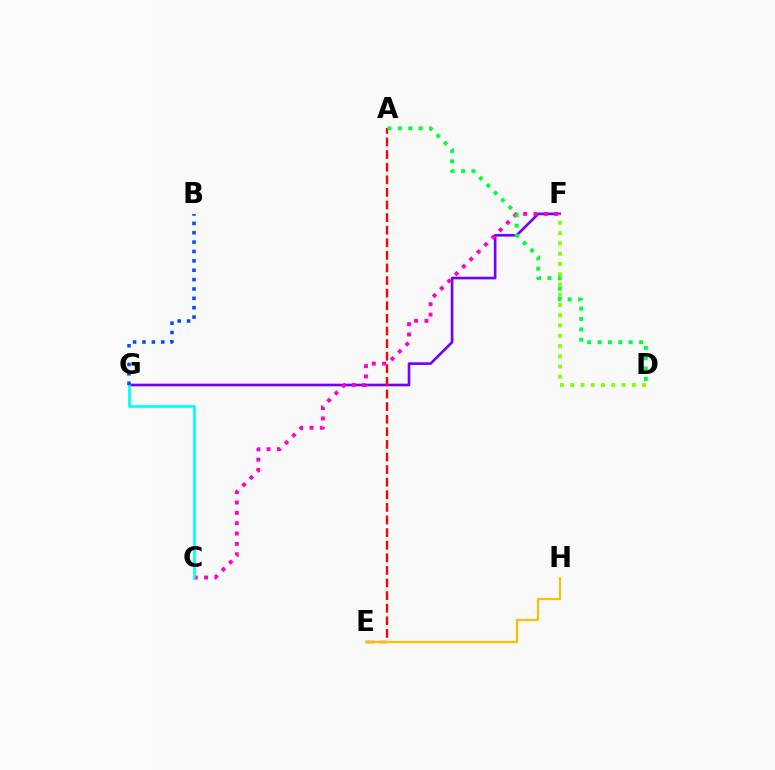{('F', 'G'): [{'color': '#7200ff', 'line_style': 'solid', 'thickness': 1.91}], ('C', 'F'): [{'color': '#ff00cf', 'line_style': 'dotted', 'thickness': 2.81}], ('A', 'E'): [{'color': '#ff0000', 'line_style': 'dashed', 'thickness': 1.71}], ('D', 'F'): [{'color': '#84ff00', 'line_style': 'dotted', 'thickness': 2.79}], ('C', 'G'): [{'color': '#00fff6', 'line_style': 'solid', 'thickness': 1.95}], ('A', 'D'): [{'color': '#00ff39', 'line_style': 'dotted', 'thickness': 2.82}], ('E', 'H'): [{'color': '#ffbd00', 'line_style': 'solid', 'thickness': 1.57}], ('B', 'G'): [{'color': '#004bff', 'line_style': 'dotted', 'thickness': 2.55}]}